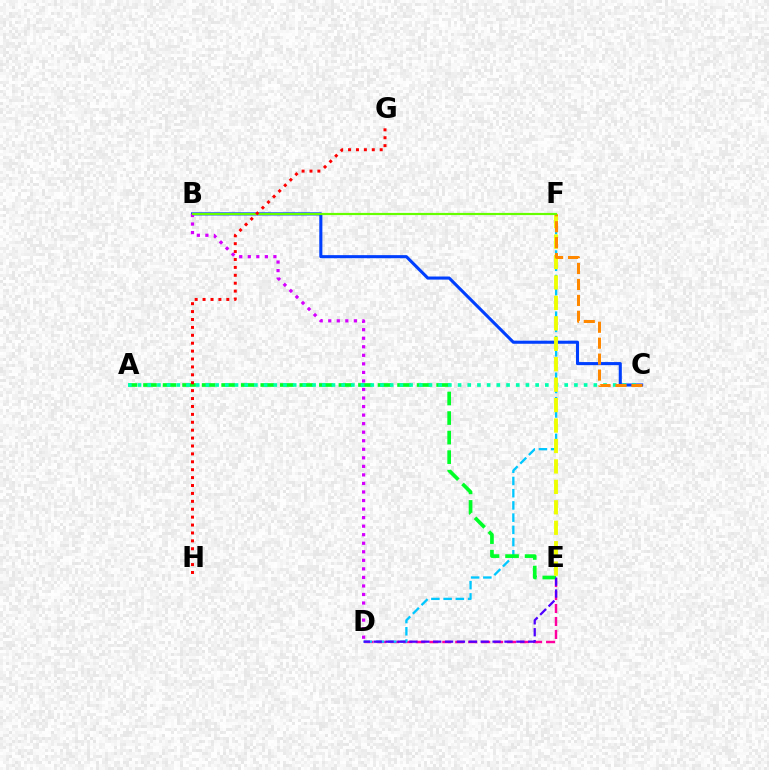{('B', 'C'): [{'color': '#003fff', 'line_style': 'solid', 'thickness': 2.22}], ('D', 'E'): [{'color': '#ff00a0', 'line_style': 'dashed', 'thickness': 1.76}, {'color': '#4f00ff', 'line_style': 'dashed', 'thickness': 1.61}], ('D', 'F'): [{'color': '#00c7ff', 'line_style': 'dashed', 'thickness': 1.66}], ('A', 'E'): [{'color': '#00ff27', 'line_style': 'dashed', 'thickness': 2.65}], ('B', 'D'): [{'color': '#d600ff', 'line_style': 'dotted', 'thickness': 2.32}], ('A', 'C'): [{'color': '#00ffaf', 'line_style': 'dotted', 'thickness': 2.63}], ('E', 'F'): [{'color': '#eeff00', 'line_style': 'dashed', 'thickness': 2.78}], ('C', 'F'): [{'color': '#ff8800', 'line_style': 'dashed', 'thickness': 2.17}], ('B', 'F'): [{'color': '#66ff00', 'line_style': 'solid', 'thickness': 1.57}], ('G', 'H'): [{'color': '#ff0000', 'line_style': 'dotted', 'thickness': 2.15}]}